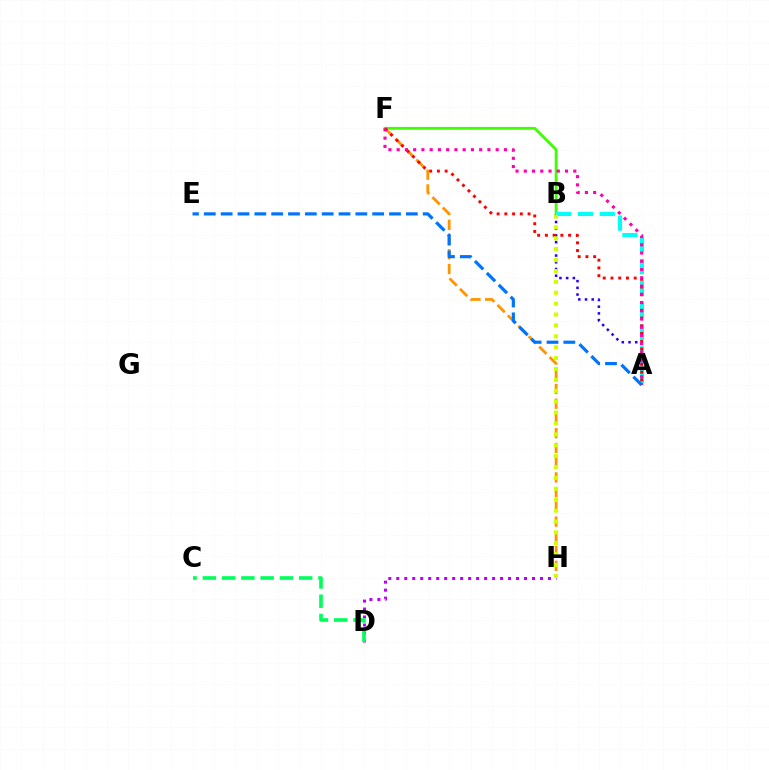{('B', 'F'): [{'color': '#3dff00', 'line_style': 'solid', 'thickness': 2.03}], ('A', 'B'): [{'color': '#2500ff', 'line_style': 'dotted', 'thickness': 1.82}, {'color': '#00fff6', 'line_style': 'dashed', 'thickness': 2.96}], ('F', 'H'): [{'color': '#ff9400', 'line_style': 'dashed', 'thickness': 2.0}], ('D', 'H'): [{'color': '#b900ff', 'line_style': 'dotted', 'thickness': 2.17}], ('C', 'D'): [{'color': '#00ff5c', 'line_style': 'dashed', 'thickness': 2.62}], ('A', 'F'): [{'color': '#ff0000', 'line_style': 'dotted', 'thickness': 2.1}, {'color': '#ff00ac', 'line_style': 'dotted', 'thickness': 2.24}], ('A', 'E'): [{'color': '#0074ff', 'line_style': 'dashed', 'thickness': 2.29}], ('B', 'H'): [{'color': '#d1ff00', 'line_style': 'dotted', 'thickness': 2.96}]}